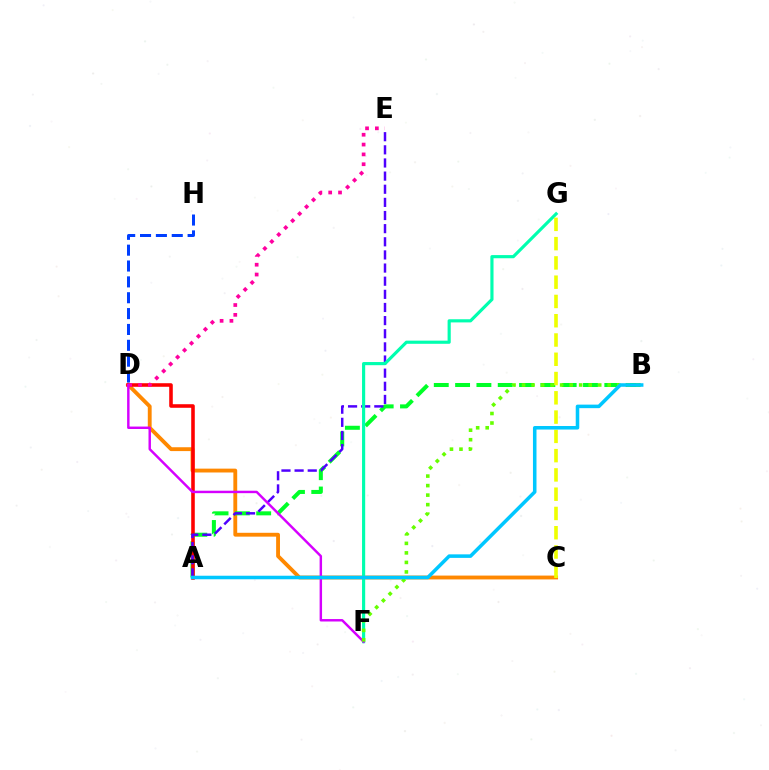{('C', 'D'): [{'color': '#ff8800', 'line_style': 'solid', 'thickness': 2.77}], ('A', 'B'): [{'color': '#00ff27', 'line_style': 'dashed', 'thickness': 2.9}, {'color': '#00c7ff', 'line_style': 'solid', 'thickness': 2.55}], ('A', 'D'): [{'color': '#ff0000', 'line_style': 'solid', 'thickness': 2.57}], ('A', 'E'): [{'color': '#4f00ff', 'line_style': 'dashed', 'thickness': 1.78}], ('D', 'E'): [{'color': '#ff00a0', 'line_style': 'dotted', 'thickness': 2.67}], ('F', 'G'): [{'color': '#00ffaf', 'line_style': 'solid', 'thickness': 2.27}], ('C', 'G'): [{'color': '#eeff00', 'line_style': 'dashed', 'thickness': 2.62}], ('D', 'F'): [{'color': '#d600ff', 'line_style': 'solid', 'thickness': 1.76}], ('B', 'F'): [{'color': '#66ff00', 'line_style': 'dotted', 'thickness': 2.59}], ('D', 'H'): [{'color': '#003fff', 'line_style': 'dashed', 'thickness': 2.15}]}